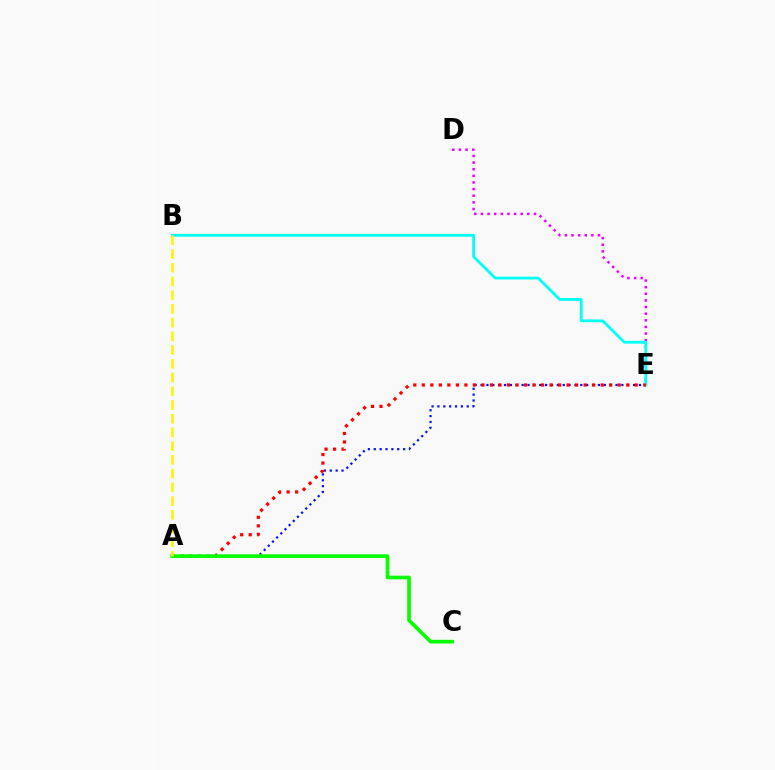{('D', 'E'): [{'color': '#ee00ff', 'line_style': 'dotted', 'thickness': 1.8}], ('A', 'E'): [{'color': '#0010ff', 'line_style': 'dotted', 'thickness': 1.59}, {'color': '#ff0000', 'line_style': 'dotted', 'thickness': 2.31}], ('B', 'E'): [{'color': '#00fff6', 'line_style': 'solid', 'thickness': 2.0}], ('A', 'C'): [{'color': '#08ff00', 'line_style': 'solid', 'thickness': 2.67}], ('A', 'B'): [{'color': '#fcf500', 'line_style': 'dashed', 'thickness': 1.86}]}